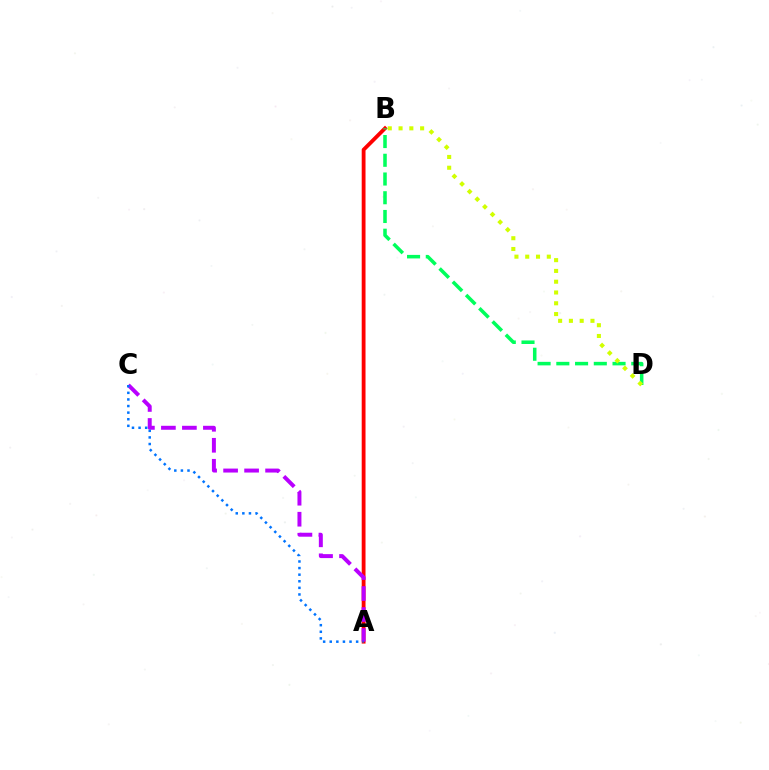{('A', 'B'): [{'color': '#ff0000', 'line_style': 'solid', 'thickness': 2.75}], ('A', 'C'): [{'color': '#b900ff', 'line_style': 'dashed', 'thickness': 2.85}, {'color': '#0074ff', 'line_style': 'dotted', 'thickness': 1.79}], ('B', 'D'): [{'color': '#00ff5c', 'line_style': 'dashed', 'thickness': 2.55}, {'color': '#d1ff00', 'line_style': 'dotted', 'thickness': 2.93}]}